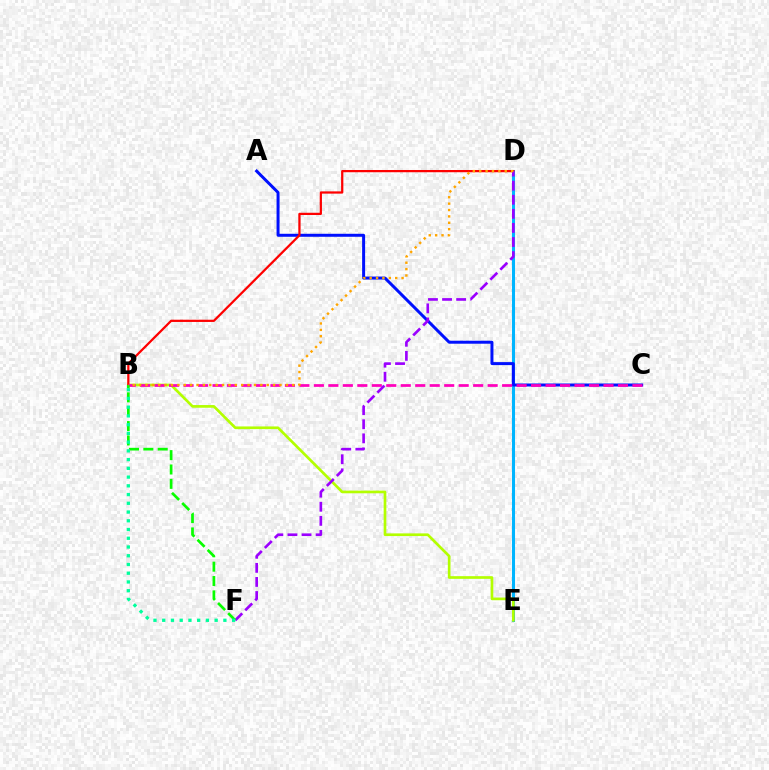{('D', 'E'): [{'color': '#00b5ff', 'line_style': 'solid', 'thickness': 2.2}], ('A', 'C'): [{'color': '#0010ff', 'line_style': 'solid', 'thickness': 2.15}], ('B', 'E'): [{'color': '#b3ff00', 'line_style': 'solid', 'thickness': 1.93}], ('B', 'D'): [{'color': '#ff0000', 'line_style': 'solid', 'thickness': 1.61}, {'color': '#ffa500', 'line_style': 'dotted', 'thickness': 1.73}], ('B', 'C'): [{'color': '#ff00bd', 'line_style': 'dashed', 'thickness': 1.97}], ('D', 'F'): [{'color': '#9b00ff', 'line_style': 'dashed', 'thickness': 1.91}], ('B', 'F'): [{'color': '#08ff00', 'line_style': 'dashed', 'thickness': 1.95}, {'color': '#00ff9d', 'line_style': 'dotted', 'thickness': 2.37}]}